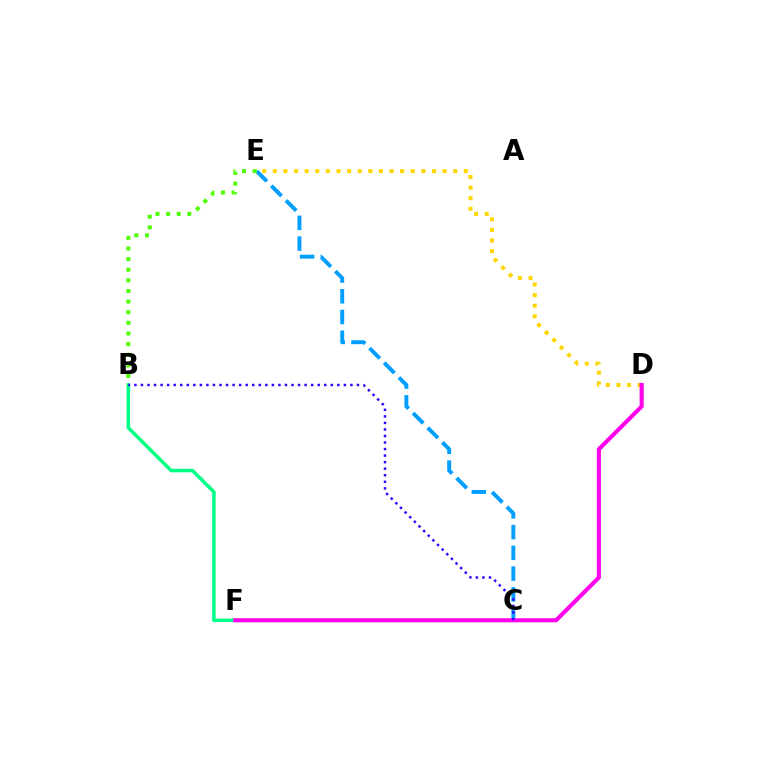{('C', 'F'): [{'color': '#ff0000', 'line_style': 'solid', 'thickness': 1.66}], ('B', 'F'): [{'color': '#00ff86', 'line_style': 'solid', 'thickness': 2.54}], ('D', 'E'): [{'color': '#ffd500', 'line_style': 'dotted', 'thickness': 2.88}], ('C', 'E'): [{'color': '#009eff', 'line_style': 'dashed', 'thickness': 2.82}], ('B', 'E'): [{'color': '#4fff00', 'line_style': 'dotted', 'thickness': 2.89}], ('D', 'F'): [{'color': '#ff00ed', 'line_style': 'solid', 'thickness': 2.93}], ('B', 'C'): [{'color': '#3700ff', 'line_style': 'dotted', 'thickness': 1.78}]}